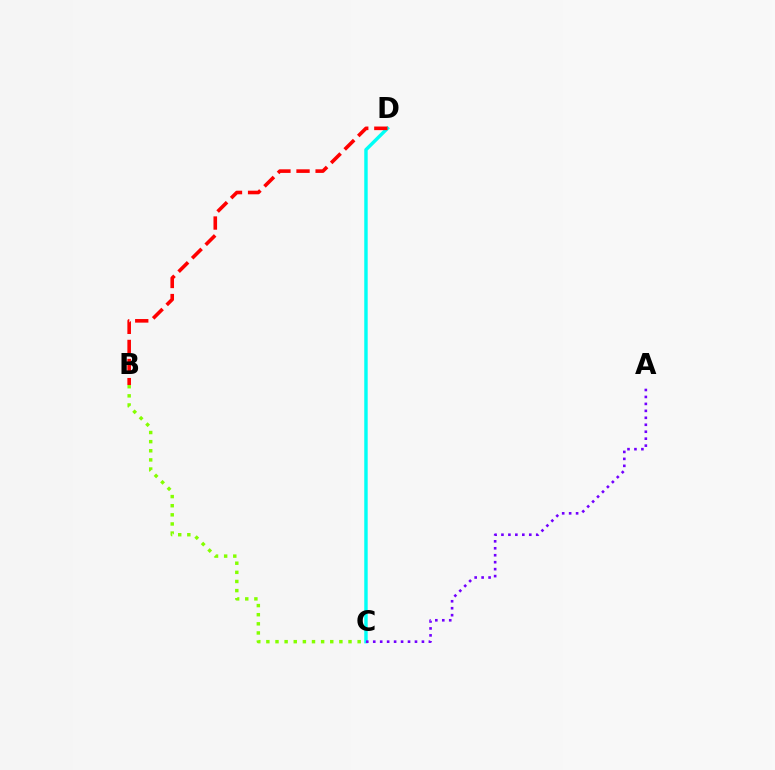{('C', 'D'): [{'color': '#00fff6', 'line_style': 'solid', 'thickness': 2.47}], ('A', 'C'): [{'color': '#7200ff', 'line_style': 'dotted', 'thickness': 1.89}], ('B', 'C'): [{'color': '#84ff00', 'line_style': 'dotted', 'thickness': 2.48}], ('B', 'D'): [{'color': '#ff0000', 'line_style': 'dashed', 'thickness': 2.59}]}